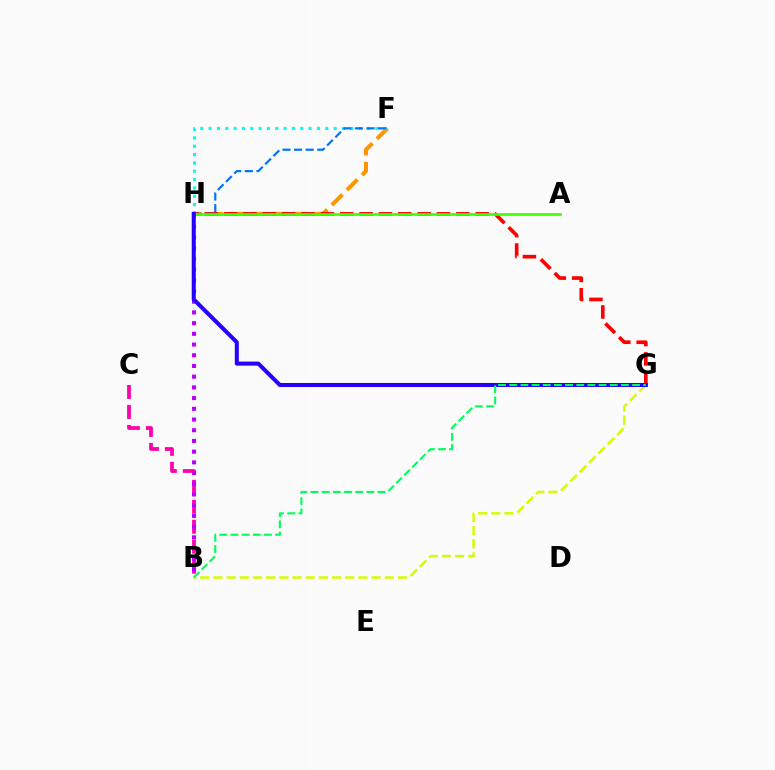{('B', 'C'): [{'color': '#ff00ac', 'line_style': 'dashed', 'thickness': 2.71}], ('F', 'H'): [{'color': '#ff9400', 'line_style': 'dashed', 'thickness': 2.89}, {'color': '#00fff6', 'line_style': 'dotted', 'thickness': 2.26}, {'color': '#0074ff', 'line_style': 'dashed', 'thickness': 1.58}], ('B', 'G'): [{'color': '#d1ff00', 'line_style': 'dashed', 'thickness': 1.79}, {'color': '#00ff5c', 'line_style': 'dashed', 'thickness': 1.52}], ('G', 'H'): [{'color': '#ff0000', 'line_style': 'dashed', 'thickness': 2.63}, {'color': '#2500ff', 'line_style': 'solid', 'thickness': 2.91}], ('B', 'H'): [{'color': '#b900ff', 'line_style': 'dotted', 'thickness': 2.91}], ('A', 'H'): [{'color': '#3dff00', 'line_style': 'solid', 'thickness': 1.91}]}